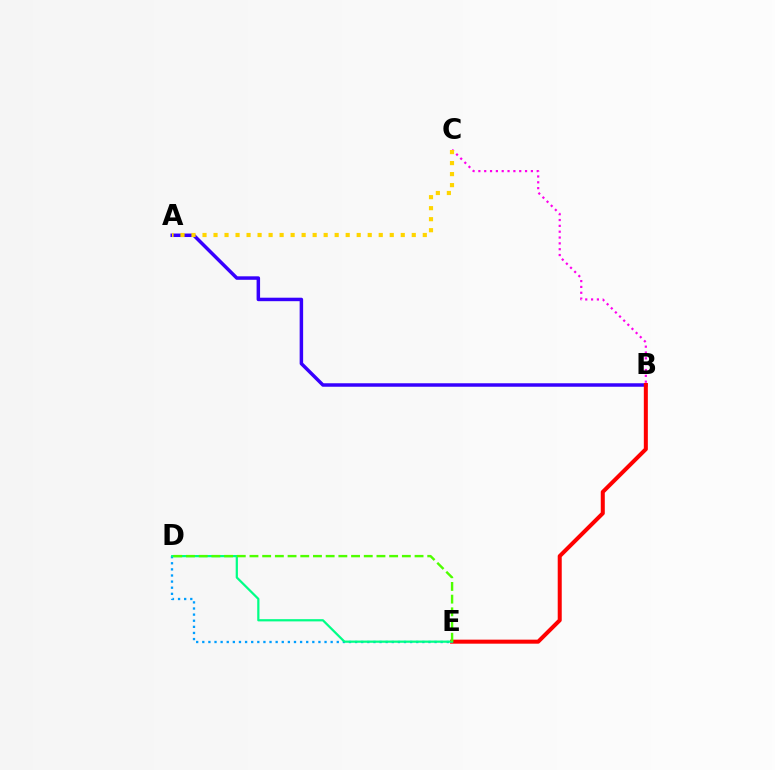{('B', 'C'): [{'color': '#ff00ed', 'line_style': 'dotted', 'thickness': 1.59}], ('D', 'E'): [{'color': '#009eff', 'line_style': 'dotted', 'thickness': 1.66}, {'color': '#00ff86', 'line_style': 'solid', 'thickness': 1.6}, {'color': '#4fff00', 'line_style': 'dashed', 'thickness': 1.73}], ('A', 'B'): [{'color': '#3700ff', 'line_style': 'solid', 'thickness': 2.51}], ('A', 'C'): [{'color': '#ffd500', 'line_style': 'dotted', 'thickness': 2.99}], ('B', 'E'): [{'color': '#ff0000', 'line_style': 'solid', 'thickness': 2.89}]}